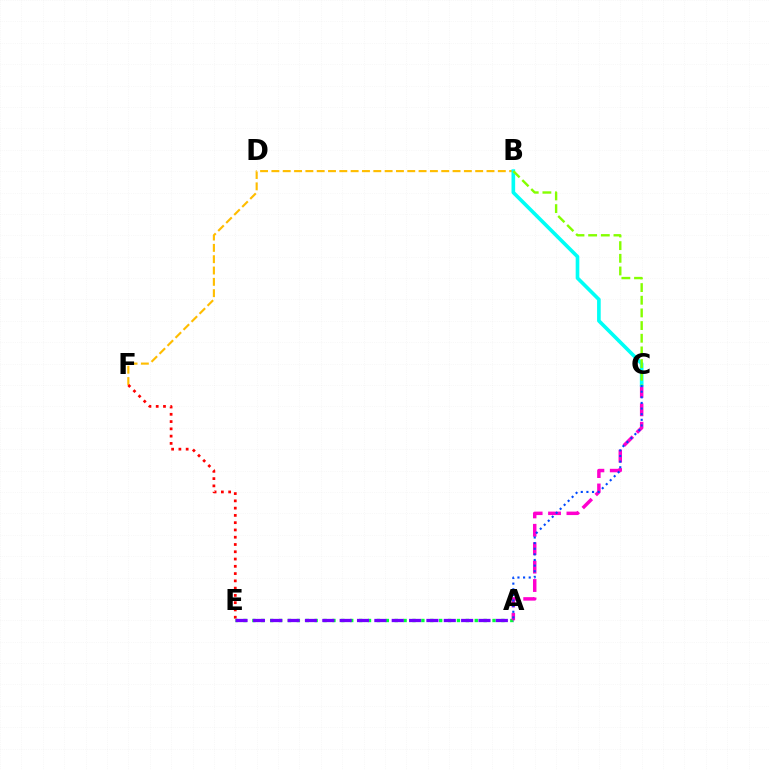{('B', 'F'): [{'color': '#ffbd00', 'line_style': 'dashed', 'thickness': 1.54}], ('E', 'F'): [{'color': '#ff0000', 'line_style': 'dotted', 'thickness': 1.98}], ('A', 'E'): [{'color': '#00ff39', 'line_style': 'dotted', 'thickness': 2.42}, {'color': '#7200ff', 'line_style': 'dashed', 'thickness': 2.36}], ('A', 'C'): [{'color': '#ff00cf', 'line_style': 'dashed', 'thickness': 2.5}, {'color': '#004bff', 'line_style': 'dotted', 'thickness': 1.53}], ('B', 'C'): [{'color': '#00fff6', 'line_style': 'solid', 'thickness': 2.62}, {'color': '#84ff00', 'line_style': 'dashed', 'thickness': 1.72}]}